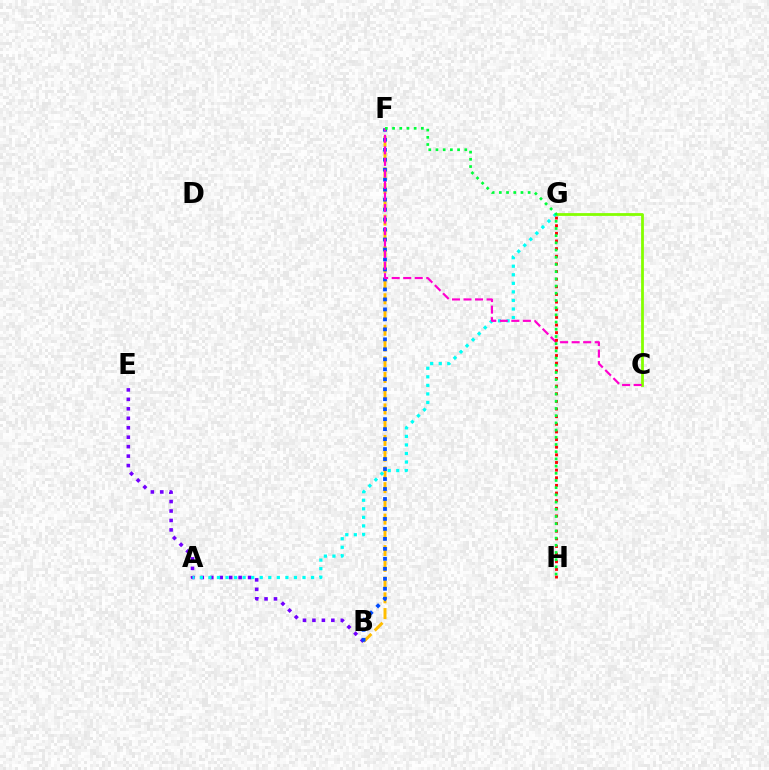{('C', 'G'): [{'color': '#84ff00', 'line_style': 'solid', 'thickness': 2.01}], ('B', 'F'): [{'color': '#ffbd00', 'line_style': 'dashed', 'thickness': 2.14}, {'color': '#004bff', 'line_style': 'dotted', 'thickness': 2.71}], ('B', 'E'): [{'color': '#7200ff', 'line_style': 'dotted', 'thickness': 2.57}], ('A', 'G'): [{'color': '#00fff6', 'line_style': 'dotted', 'thickness': 2.32}], ('C', 'F'): [{'color': '#ff00cf', 'line_style': 'dashed', 'thickness': 1.57}], ('G', 'H'): [{'color': '#ff0000', 'line_style': 'dotted', 'thickness': 2.08}], ('F', 'H'): [{'color': '#00ff39', 'line_style': 'dotted', 'thickness': 1.96}]}